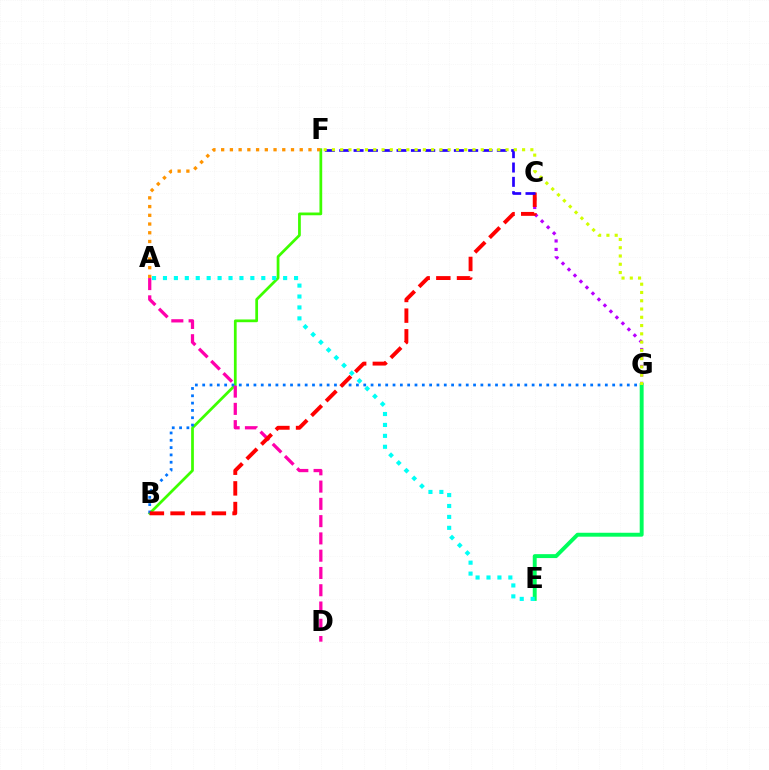{('B', 'F'): [{'color': '#3dff00', 'line_style': 'solid', 'thickness': 1.98}], ('C', 'G'): [{'color': '#b900ff', 'line_style': 'dotted', 'thickness': 2.3}], ('B', 'G'): [{'color': '#0074ff', 'line_style': 'dotted', 'thickness': 1.99}], ('A', 'F'): [{'color': '#ff9400', 'line_style': 'dotted', 'thickness': 2.37}], ('A', 'D'): [{'color': '#ff00ac', 'line_style': 'dashed', 'thickness': 2.35}], ('B', 'C'): [{'color': '#ff0000', 'line_style': 'dashed', 'thickness': 2.81}], ('C', 'F'): [{'color': '#2500ff', 'line_style': 'dashed', 'thickness': 1.95}], ('E', 'G'): [{'color': '#00ff5c', 'line_style': 'solid', 'thickness': 2.82}], ('A', 'E'): [{'color': '#00fff6', 'line_style': 'dotted', 'thickness': 2.97}], ('F', 'G'): [{'color': '#d1ff00', 'line_style': 'dotted', 'thickness': 2.25}]}